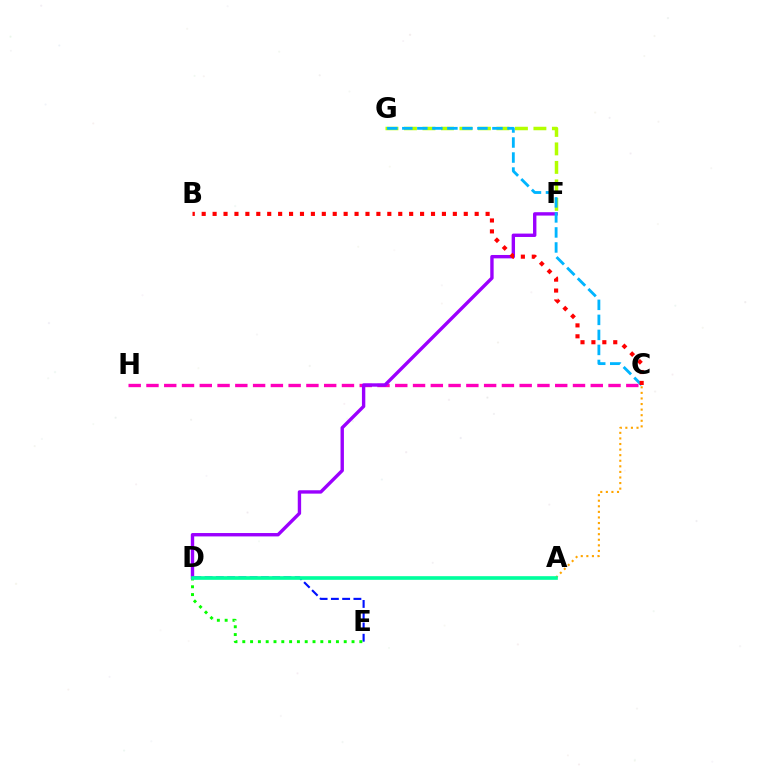{('D', 'E'): [{'color': '#0010ff', 'line_style': 'dashed', 'thickness': 1.53}, {'color': '#08ff00', 'line_style': 'dotted', 'thickness': 2.12}], ('F', 'G'): [{'color': '#b3ff00', 'line_style': 'dashed', 'thickness': 2.51}], ('C', 'H'): [{'color': '#ff00bd', 'line_style': 'dashed', 'thickness': 2.41}], ('D', 'F'): [{'color': '#9b00ff', 'line_style': 'solid', 'thickness': 2.43}], ('C', 'G'): [{'color': '#00b5ff', 'line_style': 'dashed', 'thickness': 2.04}], ('A', 'C'): [{'color': '#ffa500', 'line_style': 'dotted', 'thickness': 1.52}], ('B', 'C'): [{'color': '#ff0000', 'line_style': 'dotted', 'thickness': 2.97}], ('A', 'D'): [{'color': '#00ff9d', 'line_style': 'solid', 'thickness': 2.63}]}